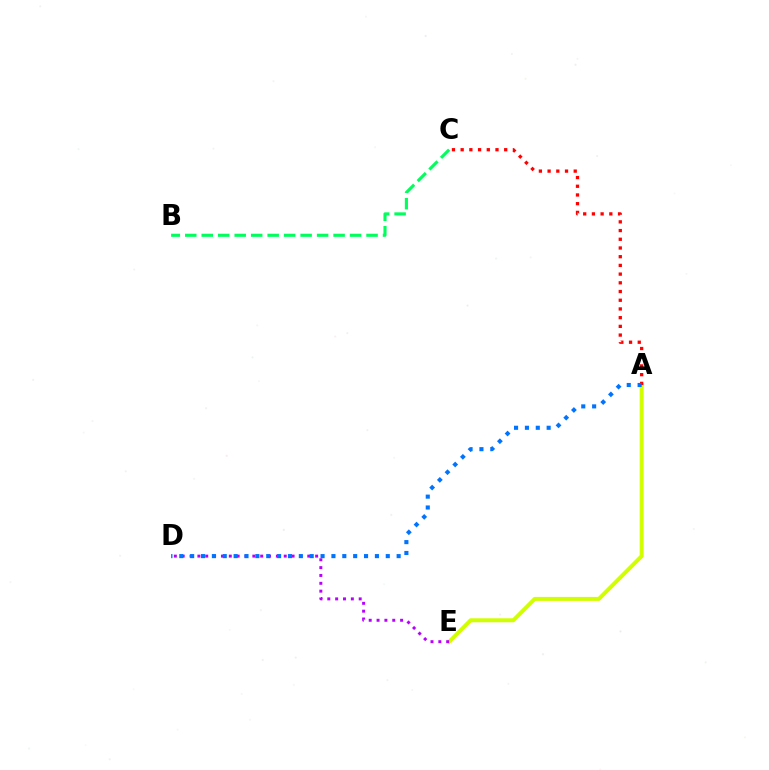{('B', 'C'): [{'color': '#00ff5c', 'line_style': 'dashed', 'thickness': 2.24}], ('A', 'E'): [{'color': '#d1ff00', 'line_style': 'solid', 'thickness': 2.86}], ('D', 'E'): [{'color': '#b900ff', 'line_style': 'dotted', 'thickness': 2.13}], ('A', 'C'): [{'color': '#ff0000', 'line_style': 'dotted', 'thickness': 2.37}], ('A', 'D'): [{'color': '#0074ff', 'line_style': 'dotted', 'thickness': 2.95}]}